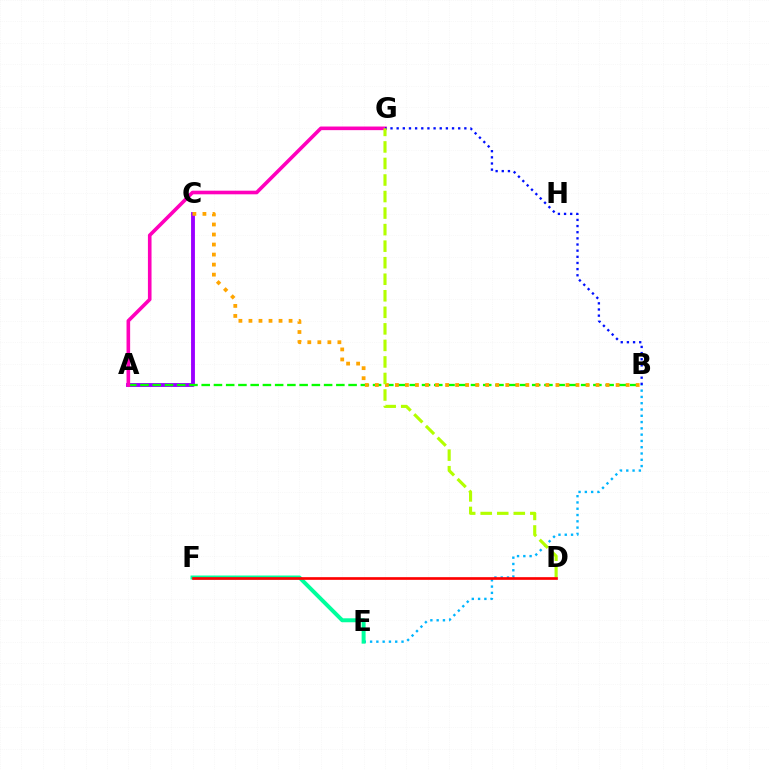{('A', 'C'): [{'color': '#9b00ff', 'line_style': 'solid', 'thickness': 2.78}], ('A', 'B'): [{'color': '#08ff00', 'line_style': 'dashed', 'thickness': 1.66}], ('A', 'G'): [{'color': '#ff00bd', 'line_style': 'solid', 'thickness': 2.6}], ('B', 'E'): [{'color': '#00b5ff', 'line_style': 'dotted', 'thickness': 1.71}], ('E', 'F'): [{'color': '#00ff9d', 'line_style': 'solid', 'thickness': 2.85}], ('B', 'G'): [{'color': '#0010ff', 'line_style': 'dotted', 'thickness': 1.67}], ('B', 'C'): [{'color': '#ffa500', 'line_style': 'dotted', 'thickness': 2.73}], ('D', 'G'): [{'color': '#b3ff00', 'line_style': 'dashed', 'thickness': 2.25}], ('D', 'F'): [{'color': '#ff0000', 'line_style': 'solid', 'thickness': 1.92}]}